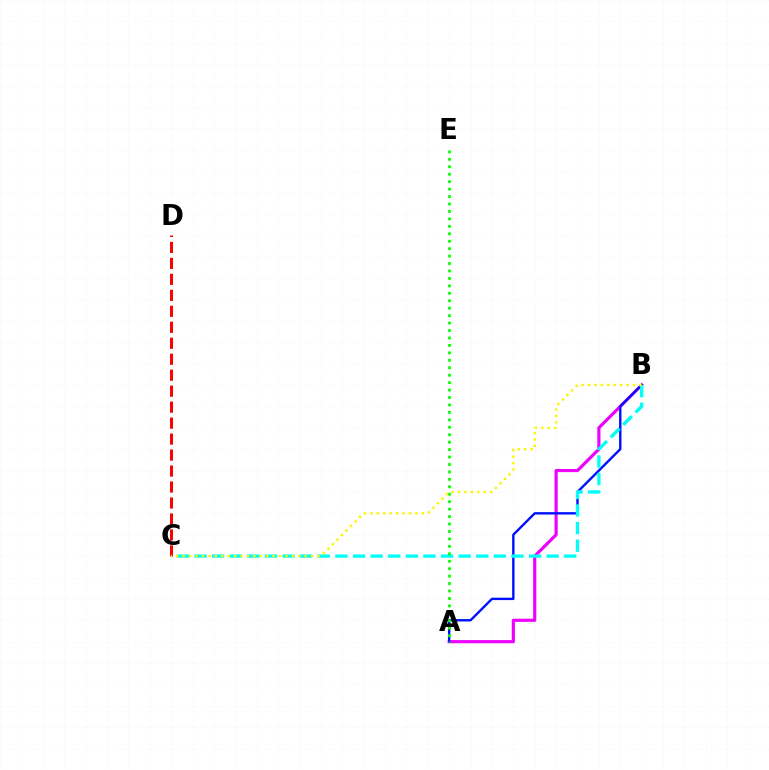{('C', 'D'): [{'color': '#ff0000', 'line_style': 'dashed', 'thickness': 2.17}], ('A', 'B'): [{'color': '#ee00ff', 'line_style': 'solid', 'thickness': 2.27}, {'color': '#0010ff', 'line_style': 'solid', 'thickness': 1.72}], ('B', 'C'): [{'color': '#00fff6', 'line_style': 'dashed', 'thickness': 2.39}, {'color': '#fcf500', 'line_style': 'dotted', 'thickness': 1.75}], ('A', 'E'): [{'color': '#08ff00', 'line_style': 'dotted', 'thickness': 2.02}]}